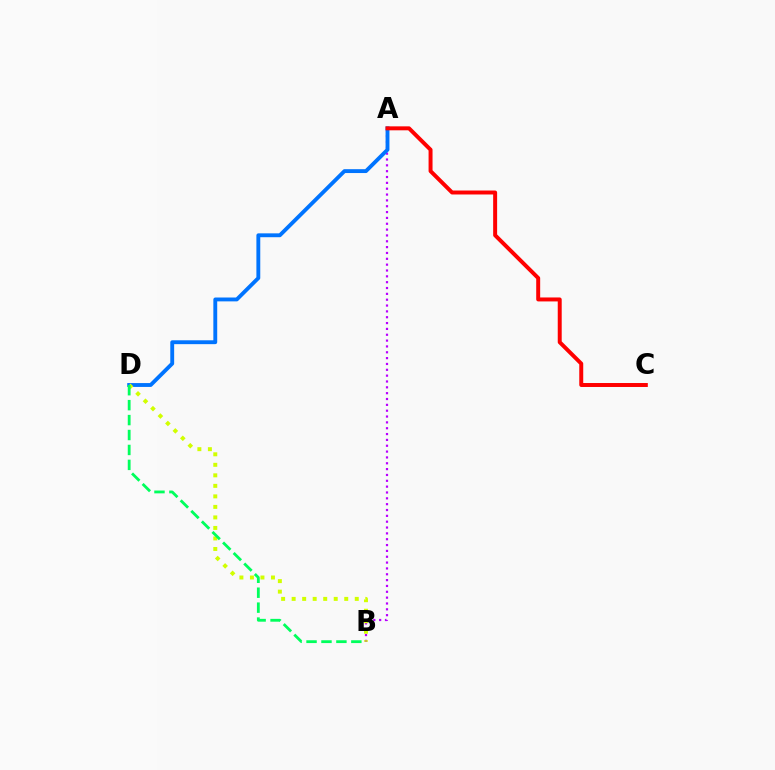{('A', 'B'): [{'color': '#b900ff', 'line_style': 'dotted', 'thickness': 1.59}], ('A', 'D'): [{'color': '#0074ff', 'line_style': 'solid', 'thickness': 2.78}], ('A', 'C'): [{'color': '#ff0000', 'line_style': 'solid', 'thickness': 2.85}], ('B', 'D'): [{'color': '#d1ff00', 'line_style': 'dotted', 'thickness': 2.86}, {'color': '#00ff5c', 'line_style': 'dashed', 'thickness': 2.03}]}